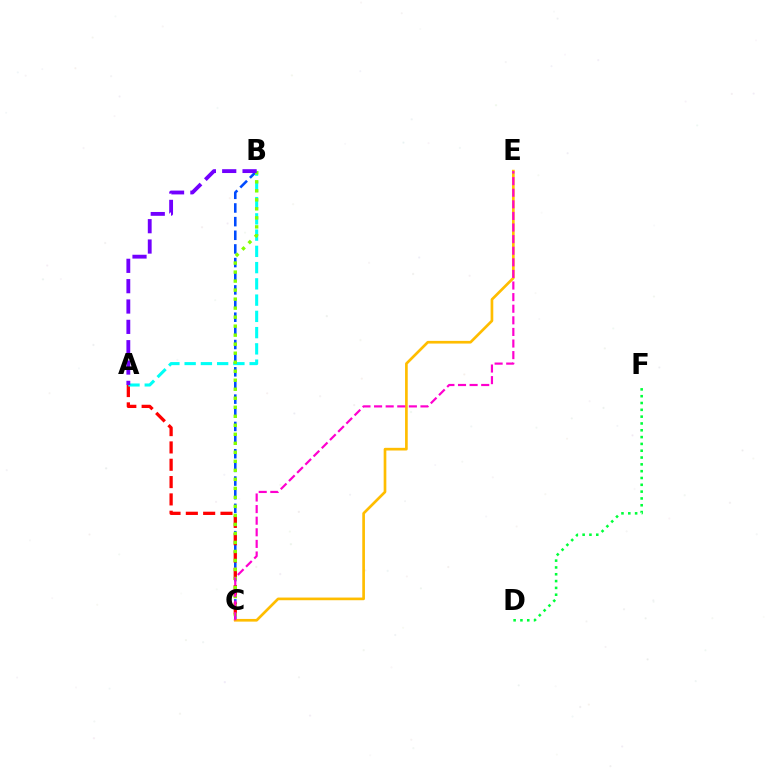{('D', 'F'): [{'color': '#00ff39', 'line_style': 'dotted', 'thickness': 1.85}], ('B', 'C'): [{'color': '#004bff', 'line_style': 'dashed', 'thickness': 1.85}, {'color': '#84ff00', 'line_style': 'dotted', 'thickness': 2.45}], ('A', 'C'): [{'color': '#ff0000', 'line_style': 'dashed', 'thickness': 2.35}], ('A', 'B'): [{'color': '#00fff6', 'line_style': 'dashed', 'thickness': 2.21}, {'color': '#7200ff', 'line_style': 'dashed', 'thickness': 2.76}], ('C', 'E'): [{'color': '#ffbd00', 'line_style': 'solid', 'thickness': 1.93}, {'color': '#ff00cf', 'line_style': 'dashed', 'thickness': 1.58}]}